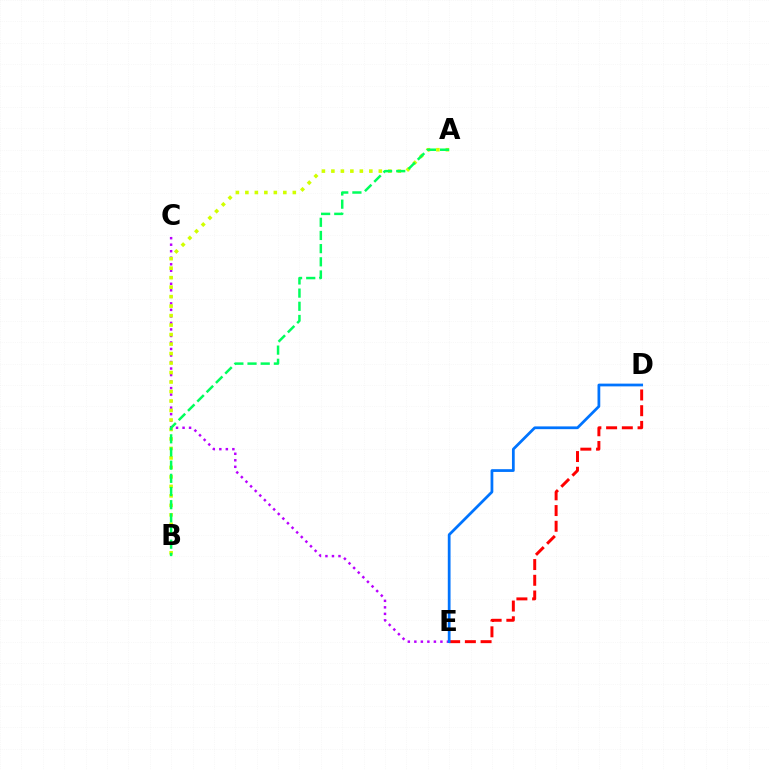{('C', 'E'): [{'color': '#b900ff', 'line_style': 'dotted', 'thickness': 1.77}], ('A', 'B'): [{'color': '#d1ff00', 'line_style': 'dotted', 'thickness': 2.58}, {'color': '#00ff5c', 'line_style': 'dashed', 'thickness': 1.79}], ('D', 'E'): [{'color': '#ff0000', 'line_style': 'dashed', 'thickness': 2.14}, {'color': '#0074ff', 'line_style': 'solid', 'thickness': 1.98}]}